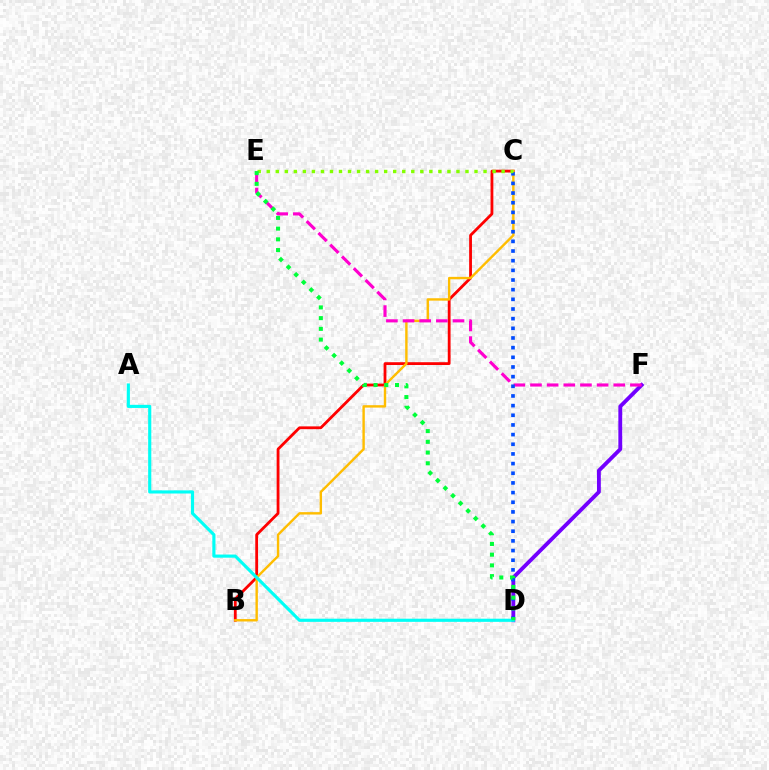{('D', 'F'): [{'color': '#7200ff', 'line_style': 'solid', 'thickness': 2.77}], ('B', 'C'): [{'color': '#ff0000', 'line_style': 'solid', 'thickness': 2.02}, {'color': '#ffbd00', 'line_style': 'solid', 'thickness': 1.73}], ('E', 'F'): [{'color': '#ff00cf', 'line_style': 'dashed', 'thickness': 2.26}], ('C', 'D'): [{'color': '#004bff', 'line_style': 'dotted', 'thickness': 2.63}], ('C', 'E'): [{'color': '#84ff00', 'line_style': 'dotted', 'thickness': 2.45}], ('A', 'D'): [{'color': '#00fff6', 'line_style': 'solid', 'thickness': 2.26}], ('D', 'E'): [{'color': '#00ff39', 'line_style': 'dotted', 'thickness': 2.91}]}